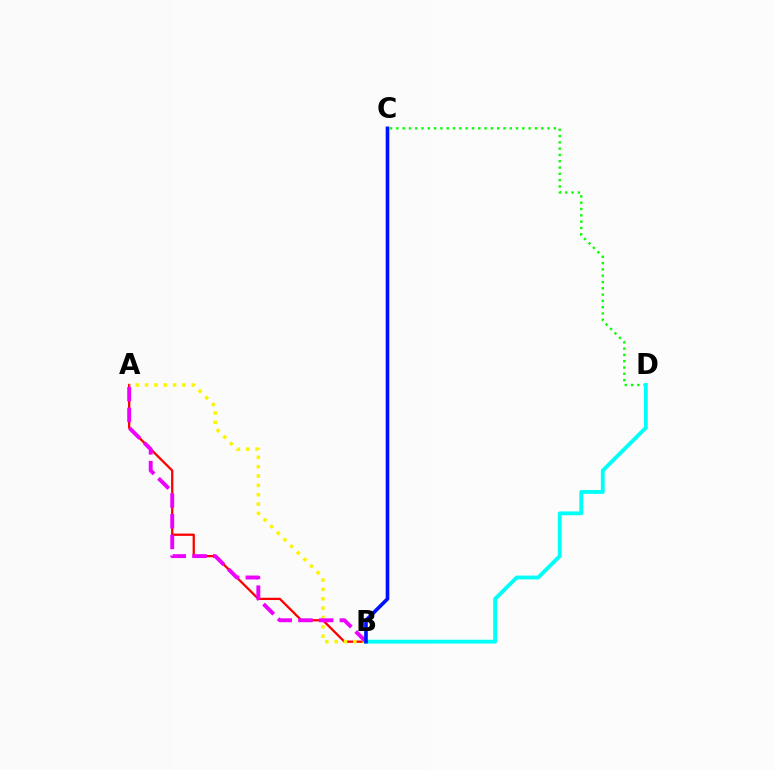{('A', 'B'): [{'color': '#ff0000', 'line_style': 'solid', 'thickness': 1.64}, {'color': '#fcf500', 'line_style': 'dotted', 'thickness': 2.54}, {'color': '#ee00ff', 'line_style': 'dashed', 'thickness': 2.81}], ('C', 'D'): [{'color': '#08ff00', 'line_style': 'dotted', 'thickness': 1.71}], ('B', 'D'): [{'color': '#00fff6', 'line_style': 'solid', 'thickness': 2.77}], ('B', 'C'): [{'color': '#0010ff', 'line_style': 'solid', 'thickness': 2.61}]}